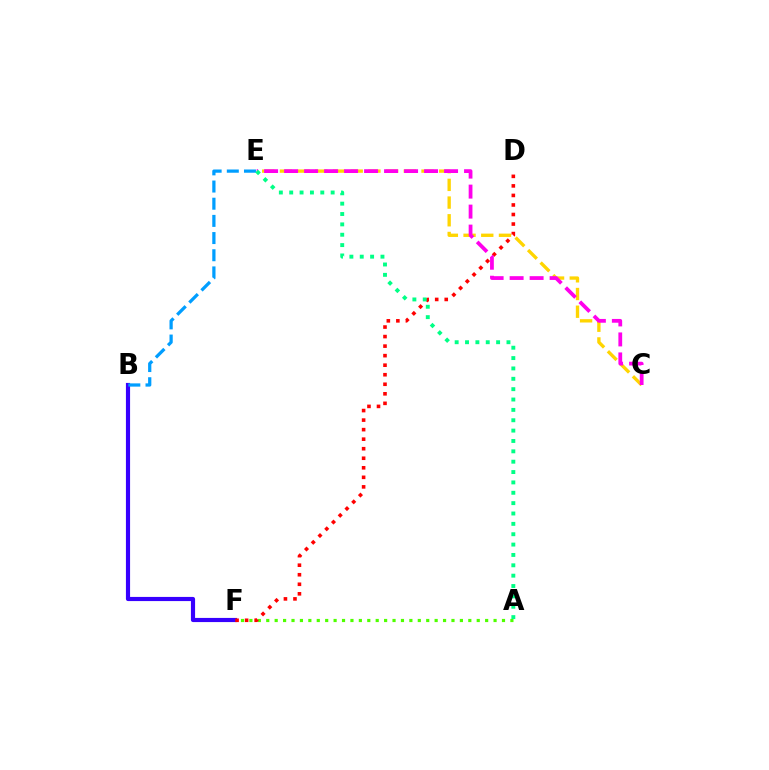{('C', 'E'): [{'color': '#ffd500', 'line_style': 'dashed', 'thickness': 2.4}, {'color': '#ff00ed', 'line_style': 'dashed', 'thickness': 2.72}], ('A', 'F'): [{'color': '#4fff00', 'line_style': 'dotted', 'thickness': 2.29}], ('B', 'F'): [{'color': '#3700ff', 'line_style': 'solid', 'thickness': 3.0}], ('D', 'F'): [{'color': '#ff0000', 'line_style': 'dotted', 'thickness': 2.59}], ('B', 'E'): [{'color': '#009eff', 'line_style': 'dashed', 'thickness': 2.33}], ('A', 'E'): [{'color': '#00ff86', 'line_style': 'dotted', 'thickness': 2.82}]}